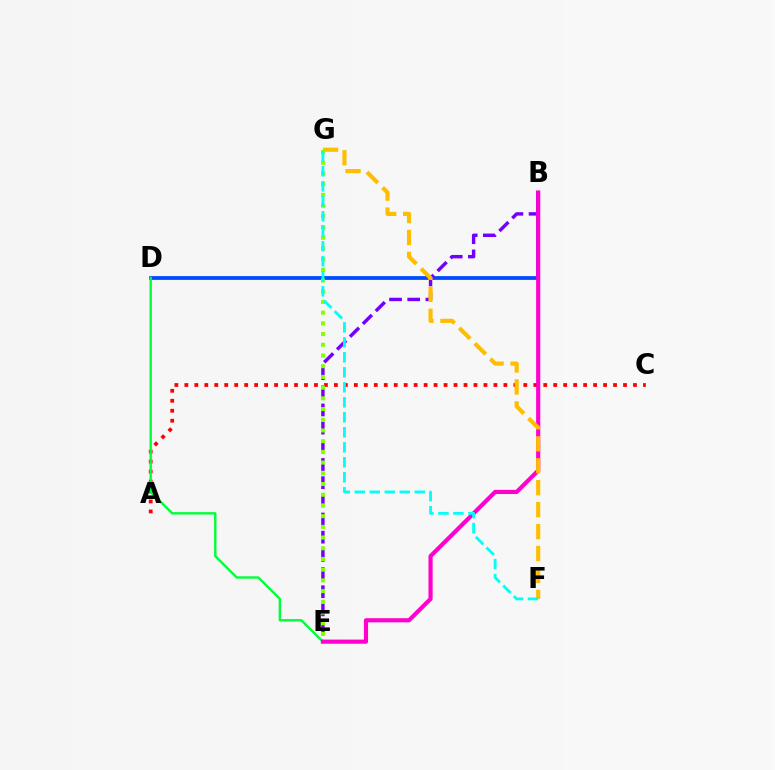{('B', 'D'): [{'color': '#004bff', 'line_style': 'solid', 'thickness': 2.71}], ('B', 'E'): [{'color': '#7200ff', 'line_style': 'dashed', 'thickness': 2.47}, {'color': '#ff00cf', 'line_style': 'solid', 'thickness': 2.99}], ('A', 'C'): [{'color': '#ff0000', 'line_style': 'dotted', 'thickness': 2.71}], ('D', 'E'): [{'color': '#00ff39', 'line_style': 'solid', 'thickness': 1.73}], ('F', 'G'): [{'color': '#ffbd00', 'line_style': 'dashed', 'thickness': 2.98}, {'color': '#00fff6', 'line_style': 'dashed', 'thickness': 2.04}], ('E', 'G'): [{'color': '#84ff00', 'line_style': 'dotted', 'thickness': 2.91}]}